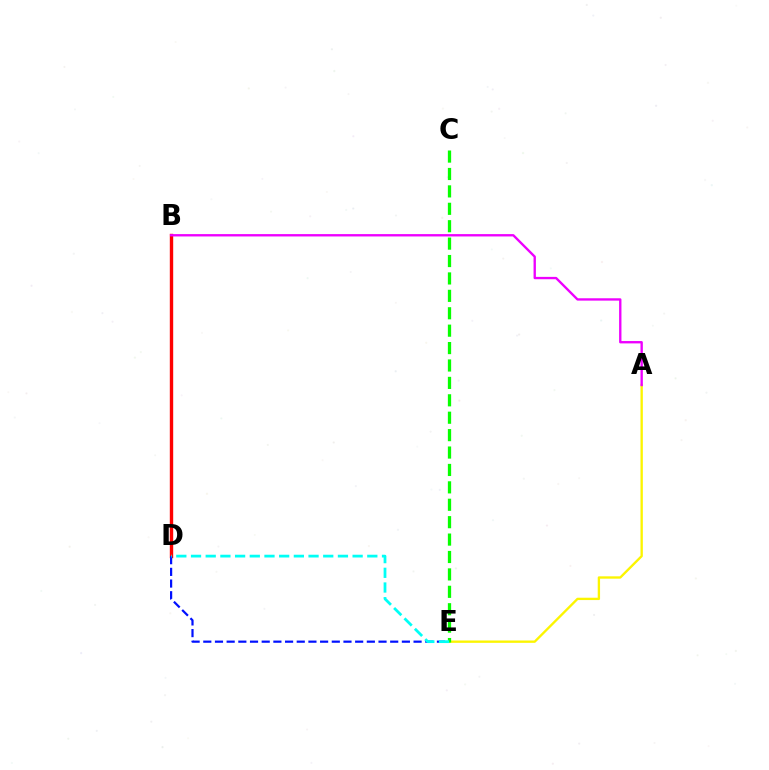{('B', 'D'): [{'color': '#ff0000', 'line_style': 'solid', 'thickness': 2.43}], ('A', 'E'): [{'color': '#fcf500', 'line_style': 'solid', 'thickness': 1.69}], ('D', 'E'): [{'color': '#0010ff', 'line_style': 'dashed', 'thickness': 1.59}, {'color': '#00fff6', 'line_style': 'dashed', 'thickness': 2.0}], ('A', 'B'): [{'color': '#ee00ff', 'line_style': 'solid', 'thickness': 1.69}], ('C', 'E'): [{'color': '#08ff00', 'line_style': 'dashed', 'thickness': 2.37}]}